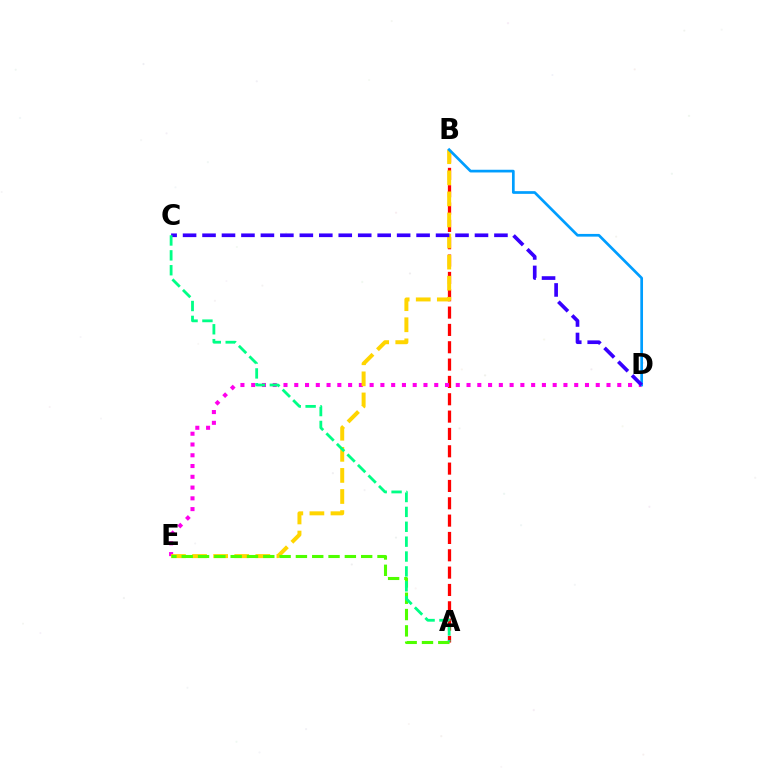{('A', 'B'): [{'color': '#ff0000', 'line_style': 'dashed', 'thickness': 2.36}], ('D', 'E'): [{'color': '#ff00ed', 'line_style': 'dotted', 'thickness': 2.93}], ('B', 'E'): [{'color': '#ffd500', 'line_style': 'dashed', 'thickness': 2.86}], ('A', 'E'): [{'color': '#4fff00', 'line_style': 'dashed', 'thickness': 2.22}], ('B', 'D'): [{'color': '#009eff', 'line_style': 'solid', 'thickness': 1.95}], ('C', 'D'): [{'color': '#3700ff', 'line_style': 'dashed', 'thickness': 2.64}], ('A', 'C'): [{'color': '#00ff86', 'line_style': 'dashed', 'thickness': 2.02}]}